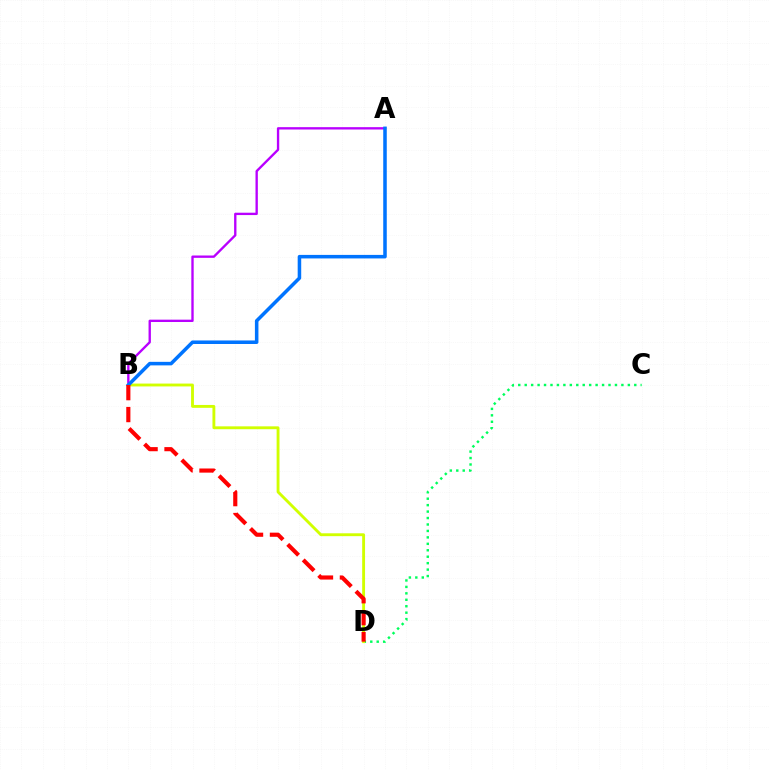{('C', 'D'): [{'color': '#00ff5c', 'line_style': 'dotted', 'thickness': 1.75}], ('A', 'B'): [{'color': '#b900ff', 'line_style': 'solid', 'thickness': 1.69}, {'color': '#0074ff', 'line_style': 'solid', 'thickness': 2.54}], ('B', 'D'): [{'color': '#d1ff00', 'line_style': 'solid', 'thickness': 2.06}, {'color': '#ff0000', 'line_style': 'dashed', 'thickness': 2.98}]}